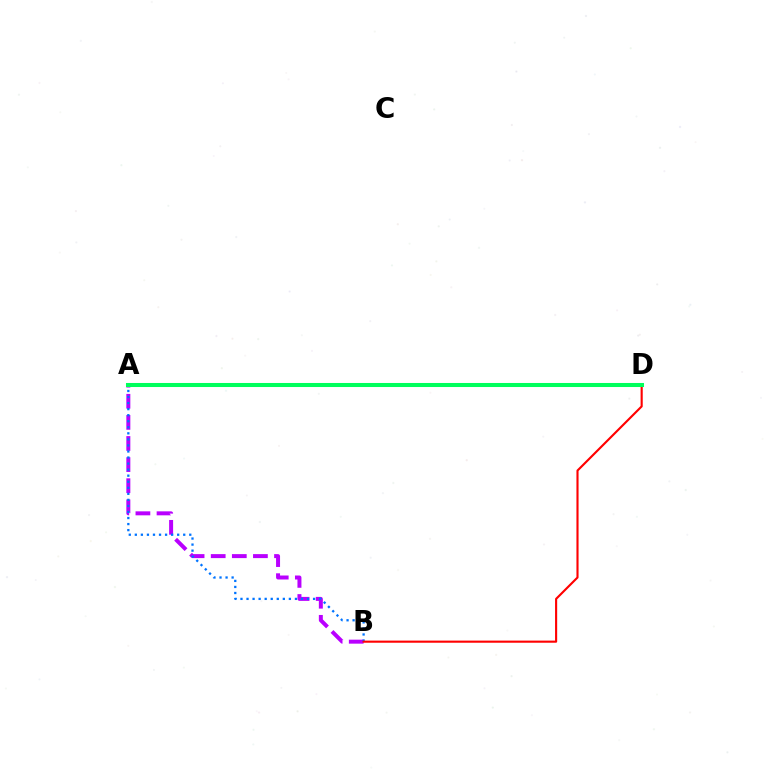{('A', 'B'): [{'color': '#b900ff', 'line_style': 'dashed', 'thickness': 2.87}, {'color': '#0074ff', 'line_style': 'dotted', 'thickness': 1.64}], ('B', 'D'): [{'color': '#ff0000', 'line_style': 'solid', 'thickness': 1.53}], ('A', 'D'): [{'color': '#d1ff00', 'line_style': 'dashed', 'thickness': 1.93}, {'color': '#00ff5c', 'line_style': 'solid', 'thickness': 2.92}]}